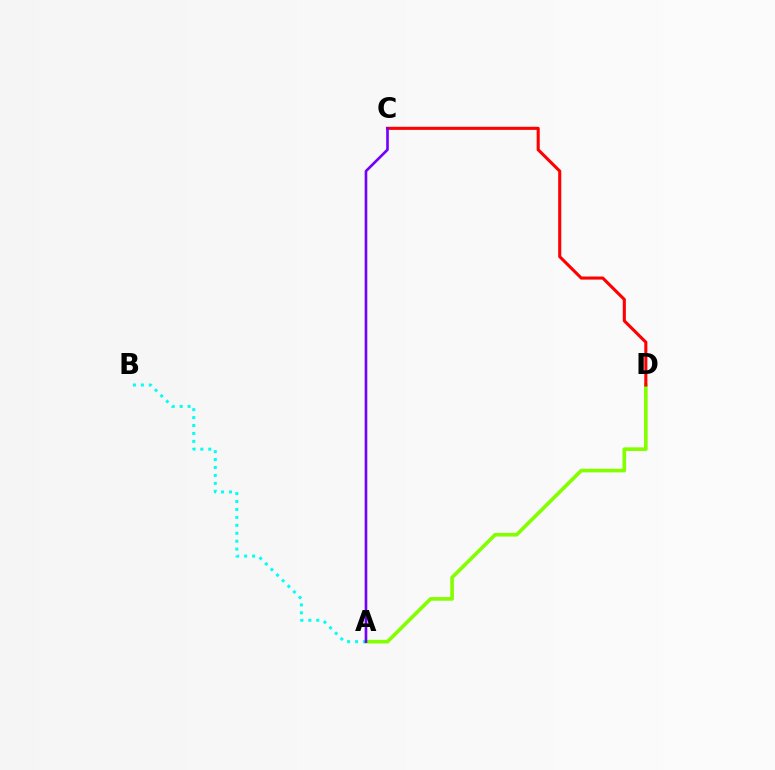{('A', 'D'): [{'color': '#84ff00', 'line_style': 'solid', 'thickness': 2.62}], ('C', 'D'): [{'color': '#ff0000', 'line_style': 'solid', 'thickness': 2.22}], ('A', 'B'): [{'color': '#00fff6', 'line_style': 'dotted', 'thickness': 2.16}], ('A', 'C'): [{'color': '#7200ff', 'line_style': 'solid', 'thickness': 1.9}]}